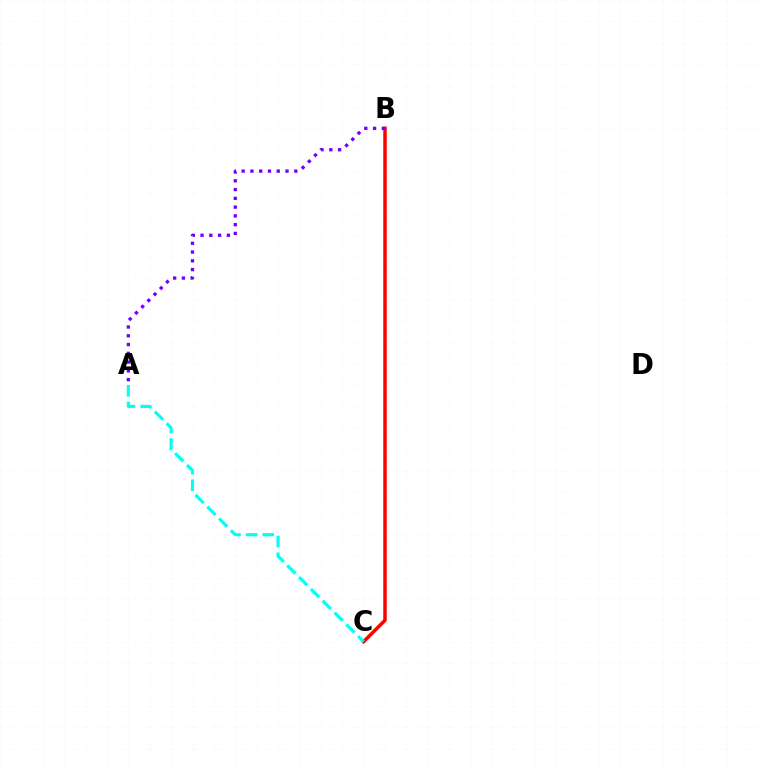{('B', 'C'): [{'color': '#84ff00', 'line_style': 'solid', 'thickness': 1.75}, {'color': '#ff0000', 'line_style': 'solid', 'thickness': 2.48}], ('A', 'B'): [{'color': '#7200ff', 'line_style': 'dotted', 'thickness': 2.38}], ('A', 'C'): [{'color': '#00fff6', 'line_style': 'dashed', 'thickness': 2.27}]}